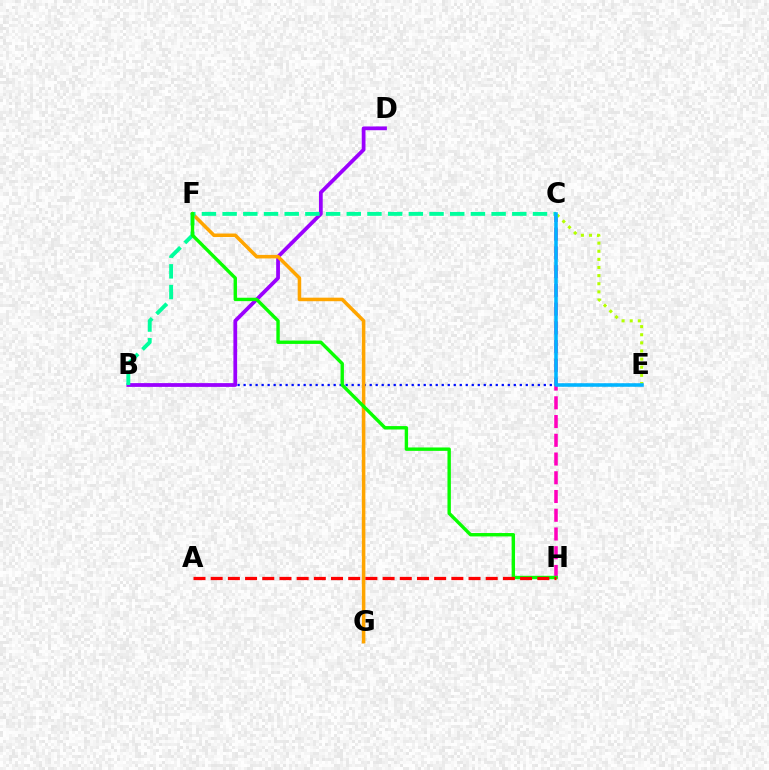{('B', 'E'): [{'color': '#0010ff', 'line_style': 'dotted', 'thickness': 1.63}], ('C', 'H'): [{'color': '#ff00bd', 'line_style': 'dashed', 'thickness': 2.55}], ('B', 'D'): [{'color': '#9b00ff', 'line_style': 'solid', 'thickness': 2.71}], ('F', 'G'): [{'color': '#ffa500', 'line_style': 'solid', 'thickness': 2.54}], ('B', 'C'): [{'color': '#00ff9d', 'line_style': 'dashed', 'thickness': 2.81}], ('C', 'E'): [{'color': '#b3ff00', 'line_style': 'dotted', 'thickness': 2.21}, {'color': '#00b5ff', 'line_style': 'solid', 'thickness': 2.55}], ('F', 'H'): [{'color': '#08ff00', 'line_style': 'solid', 'thickness': 2.44}], ('A', 'H'): [{'color': '#ff0000', 'line_style': 'dashed', 'thickness': 2.34}]}